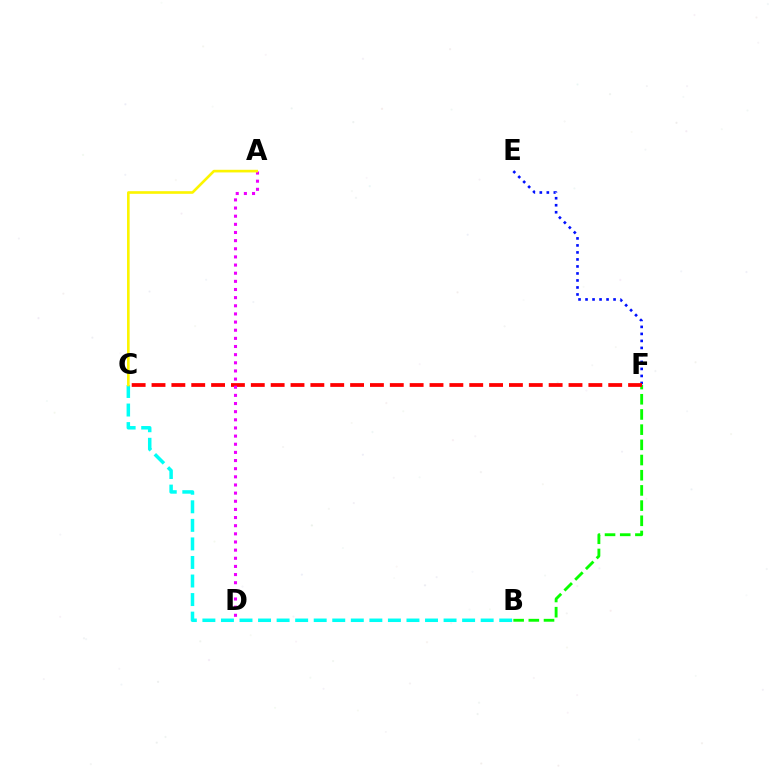{('E', 'F'): [{'color': '#0010ff', 'line_style': 'dotted', 'thickness': 1.9}], ('B', 'F'): [{'color': '#08ff00', 'line_style': 'dashed', 'thickness': 2.06}], ('B', 'C'): [{'color': '#00fff6', 'line_style': 'dashed', 'thickness': 2.52}], ('C', 'F'): [{'color': '#ff0000', 'line_style': 'dashed', 'thickness': 2.7}], ('A', 'D'): [{'color': '#ee00ff', 'line_style': 'dotted', 'thickness': 2.21}], ('A', 'C'): [{'color': '#fcf500', 'line_style': 'solid', 'thickness': 1.89}]}